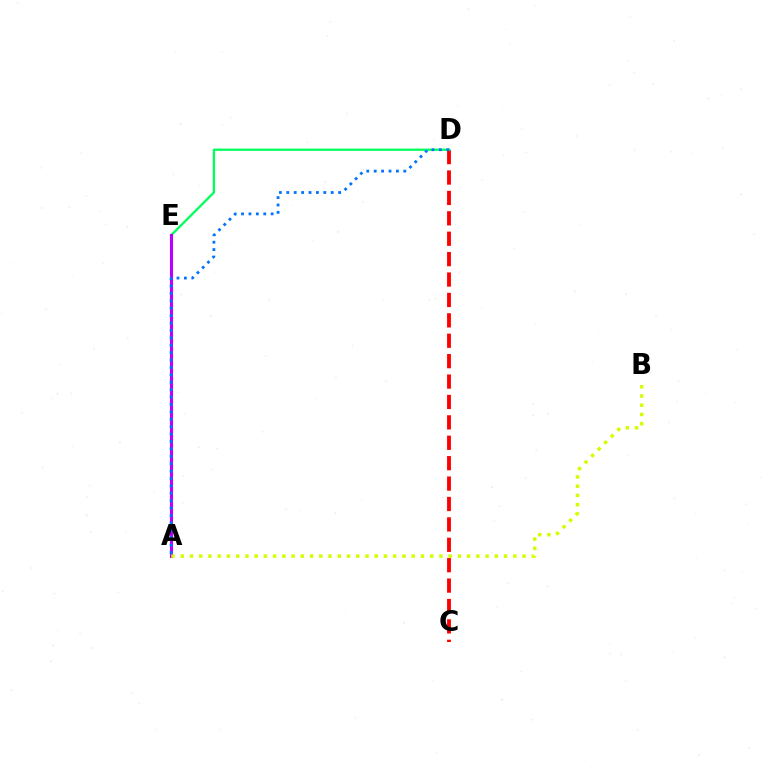{('C', 'D'): [{'color': '#ff0000', 'line_style': 'dashed', 'thickness': 2.77}], ('D', 'E'): [{'color': '#00ff5c', 'line_style': 'solid', 'thickness': 1.66}], ('A', 'E'): [{'color': '#b900ff', 'line_style': 'solid', 'thickness': 2.22}], ('A', 'D'): [{'color': '#0074ff', 'line_style': 'dotted', 'thickness': 2.01}], ('A', 'B'): [{'color': '#d1ff00', 'line_style': 'dotted', 'thickness': 2.51}]}